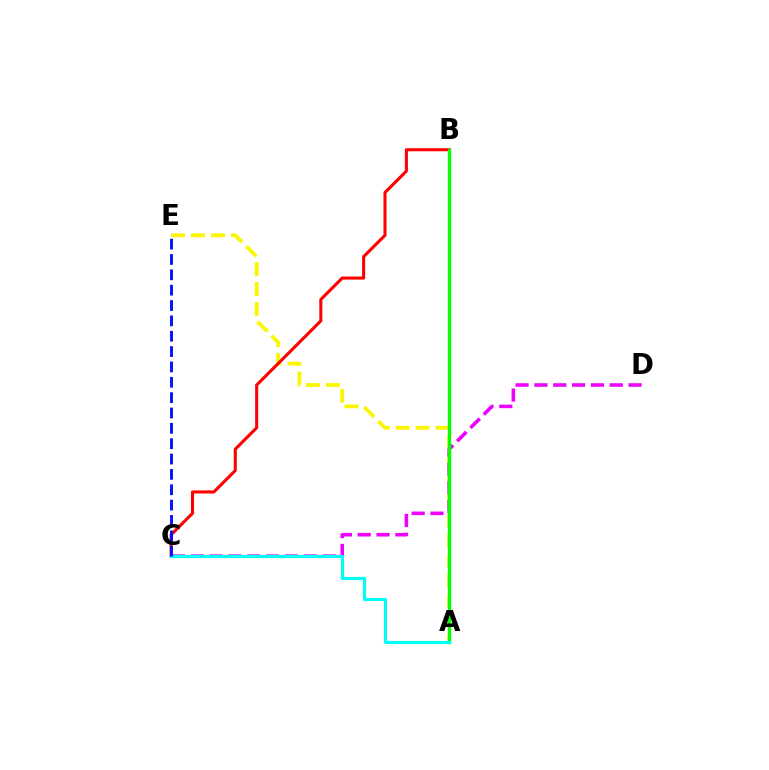{('A', 'E'): [{'color': '#fcf500', 'line_style': 'dashed', 'thickness': 2.71}], ('B', 'C'): [{'color': '#ff0000', 'line_style': 'solid', 'thickness': 2.21}], ('C', 'D'): [{'color': '#ee00ff', 'line_style': 'dashed', 'thickness': 2.56}], ('A', 'B'): [{'color': '#08ff00', 'line_style': 'solid', 'thickness': 2.44}], ('A', 'C'): [{'color': '#00fff6', 'line_style': 'solid', 'thickness': 2.25}], ('C', 'E'): [{'color': '#0010ff', 'line_style': 'dashed', 'thickness': 2.09}]}